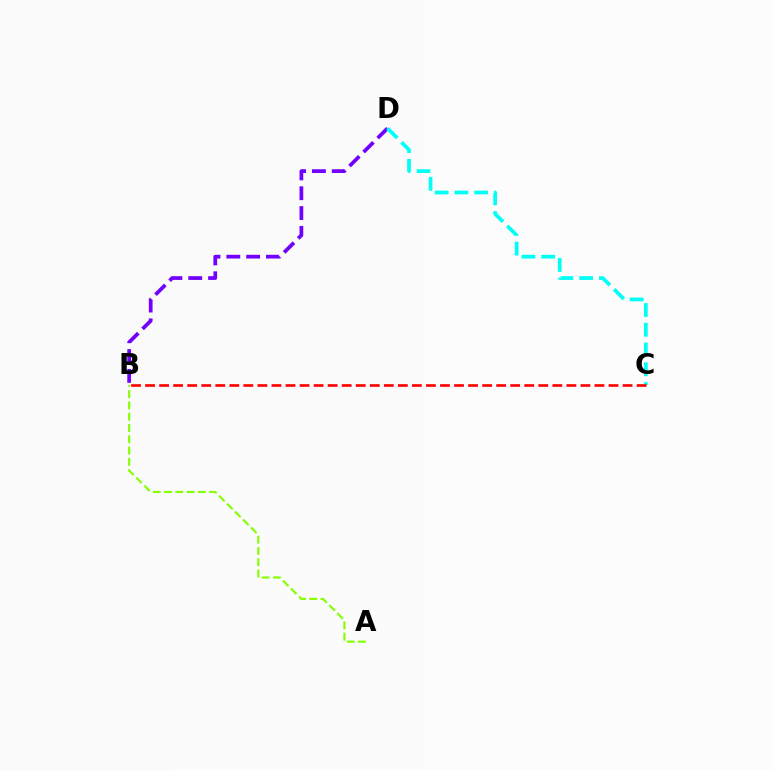{('B', 'D'): [{'color': '#7200ff', 'line_style': 'dashed', 'thickness': 2.69}], ('C', 'D'): [{'color': '#00fff6', 'line_style': 'dashed', 'thickness': 2.69}], ('B', 'C'): [{'color': '#ff0000', 'line_style': 'dashed', 'thickness': 1.91}], ('A', 'B'): [{'color': '#84ff00', 'line_style': 'dashed', 'thickness': 1.53}]}